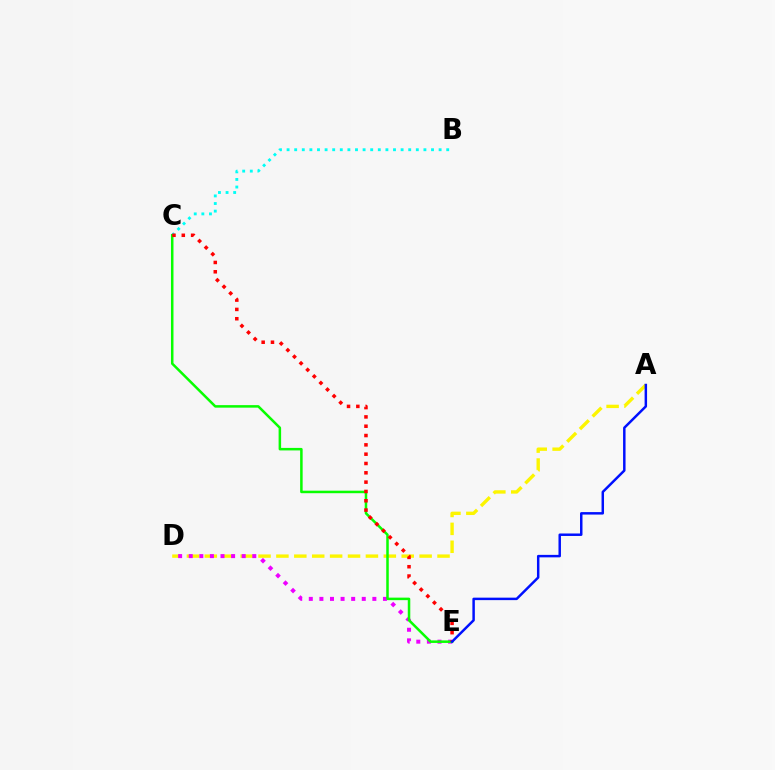{('A', 'D'): [{'color': '#fcf500', 'line_style': 'dashed', 'thickness': 2.43}], ('B', 'C'): [{'color': '#00fff6', 'line_style': 'dotted', 'thickness': 2.07}], ('D', 'E'): [{'color': '#ee00ff', 'line_style': 'dotted', 'thickness': 2.88}], ('C', 'E'): [{'color': '#08ff00', 'line_style': 'solid', 'thickness': 1.81}, {'color': '#ff0000', 'line_style': 'dotted', 'thickness': 2.53}], ('A', 'E'): [{'color': '#0010ff', 'line_style': 'solid', 'thickness': 1.78}]}